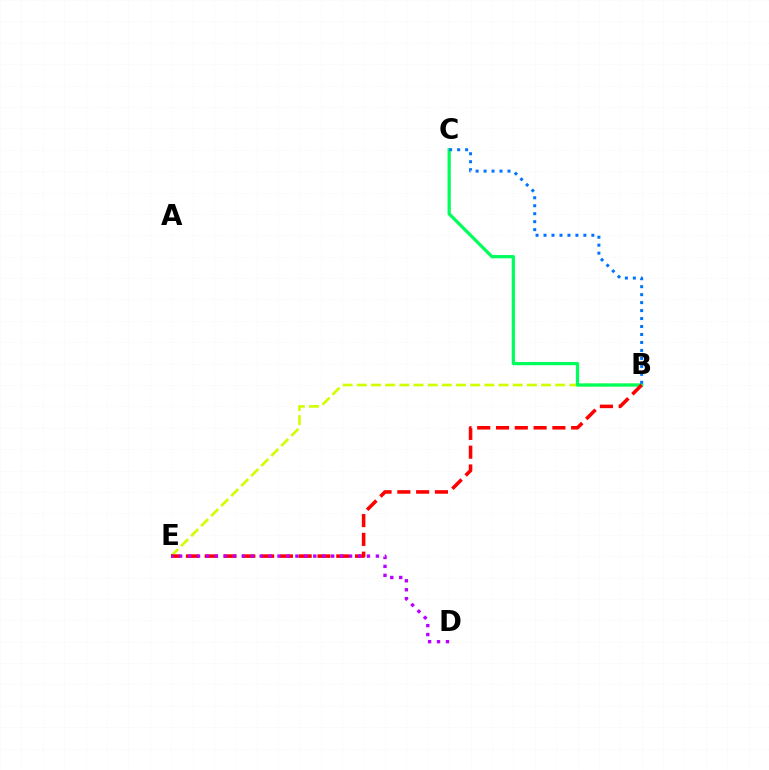{('B', 'E'): [{'color': '#d1ff00', 'line_style': 'dashed', 'thickness': 1.92}, {'color': '#ff0000', 'line_style': 'dashed', 'thickness': 2.55}], ('B', 'C'): [{'color': '#00ff5c', 'line_style': 'solid', 'thickness': 2.34}, {'color': '#0074ff', 'line_style': 'dotted', 'thickness': 2.17}], ('D', 'E'): [{'color': '#b900ff', 'line_style': 'dotted', 'thickness': 2.43}]}